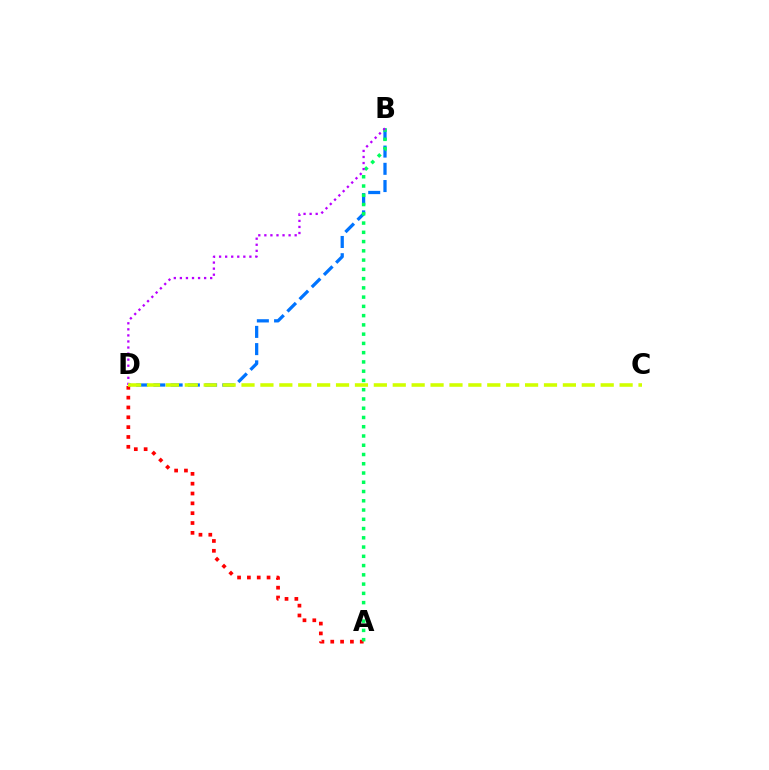{('B', 'D'): [{'color': '#0074ff', 'line_style': 'dashed', 'thickness': 2.34}, {'color': '#b900ff', 'line_style': 'dotted', 'thickness': 1.65}], ('A', 'D'): [{'color': '#ff0000', 'line_style': 'dotted', 'thickness': 2.67}], ('A', 'B'): [{'color': '#00ff5c', 'line_style': 'dotted', 'thickness': 2.52}], ('C', 'D'): [{'color': '#d1ff00', 'line_style': 'dashed', 'thickness': 2.57}]}